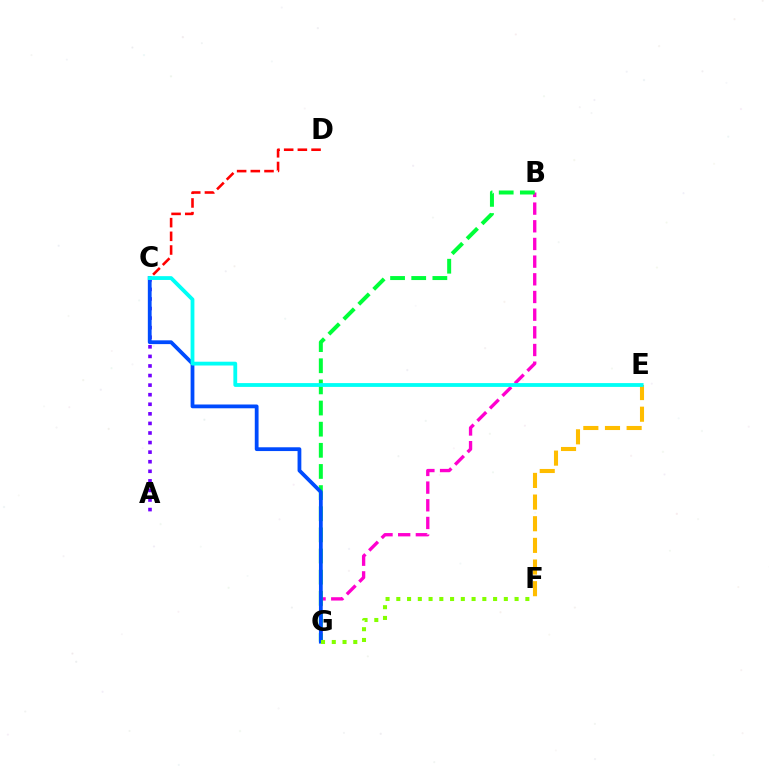{('B', 'G'): [{'color': '#ff00cf', 'line_style': 'dashed', 'thickness': 2.4}, {'color': '#00ff39', 'line_style': 'dashed', 'thickness': 2.87}], ('A', 'C'): [{'color': '#7200ff', 'line_style': 'dotted', 'thickness': 2.6}], ('C', 'G'): [{'color': '#004bff', 'line_style': 'solid', 'thickness': 2.72}], ('F', 'G'): [{'color': '#84ff00', 'line_style': 'dotted', 'thickness': 2.92}], ('C', 'D'): [{'color': '#ff0000', 'line_style': 'dashed', 'thickness': 1.86}], ('E', 'F'): [{'color': '#ffbd00', 'line_style': 'dashed', 'thickness': 2.94}], ('C', 'E'): [{'color': '#00fff6', 'line_style': 'solid', 'thickness': 2.74}]}